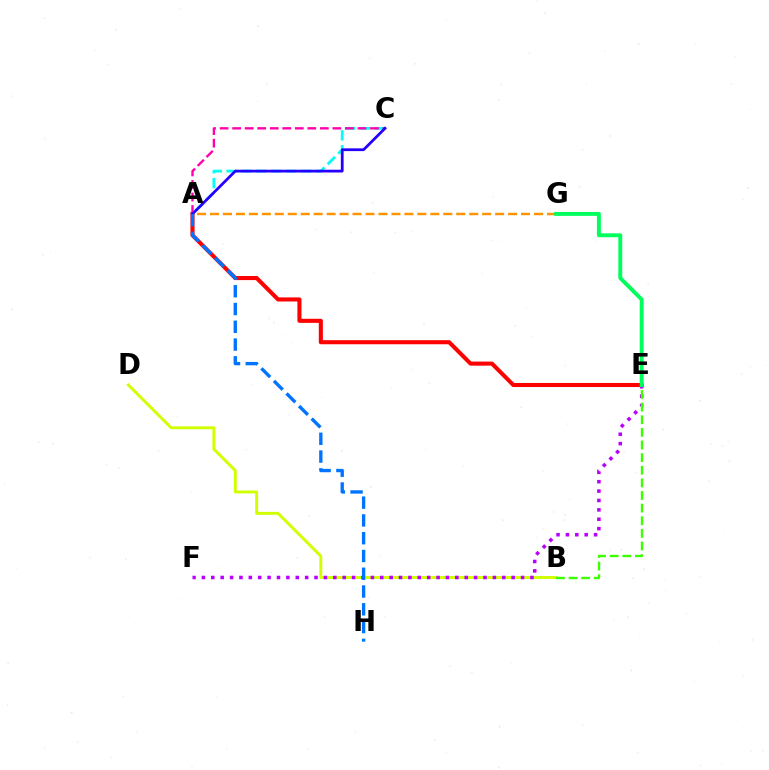{('A', 'C'): [{'color': '#00fff6', 'line_style': 'dashed', 'thickness': 2.02}, {'color': '#ff00ac', 'line_style': 'dashed', 'thickness': 1.7}, {'color': '#2500ff', 'line_style': 'solid', 'thickness': 1.99}], ('B', 'D'): [{'color': '#d1ff00', 'line_style': 'solid', 'thickness': 2.12}], ('A', 'E'): [{'color': '#ff0000', 'line_style': 'solid', 'thickness': 2.93}], ('A', 'G'): [{'color': '#ff9400', 'line_style': 'dashed', 'thickness': 1.76}], ('E', 'F'): [{'color': '#b900ff', 'line_style': 'dotted', 'thickness': 2.55}], ('B', 'E'): [{'color': '#3dff00', 'line_style': 'dashed', 'thickness': 1.71}], ('E', 'G'): [{'color': '#00ff5c', 'line_style': 'solid', 'thickness': 2.83}], ('A', 'H'): [{'color': '#0074ff', 'line_style': 'dashed', 'thickness': 2.41}]}